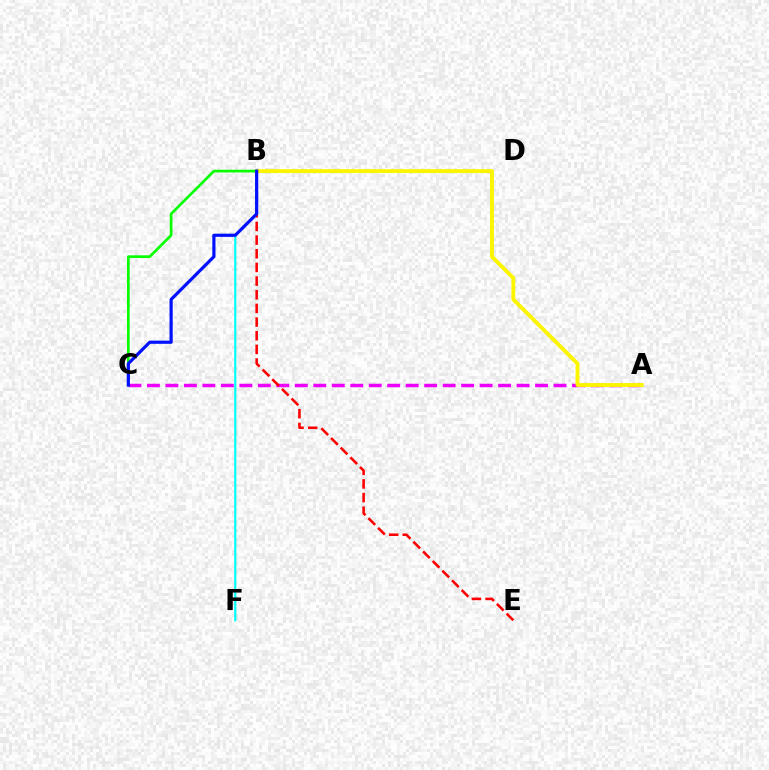{('A', 'C'): [{'color': '#ee00ff', 'line_style': 'dashed', 'thickness': 2.51}], ('A', 'B'): [{'color': '#fcf500', 'line_style': 'solid', 'thickness': 2.79}], ('B', 'F'): [{'color': '#00fff6', 'line_style': 'solid', 'thickness': 1.58}], ('B', 'E'): [{'color': '#ff0000', 'line_style': 'dashed', 'thickness': 1.86}], ('B', 'C'): [{'color': '#08ff00', 'line_style': 'solid', 'thickness': 1.95}, {'color': '#0010ff', 'line_style': 'solid', 'thickness': 2.3}]}